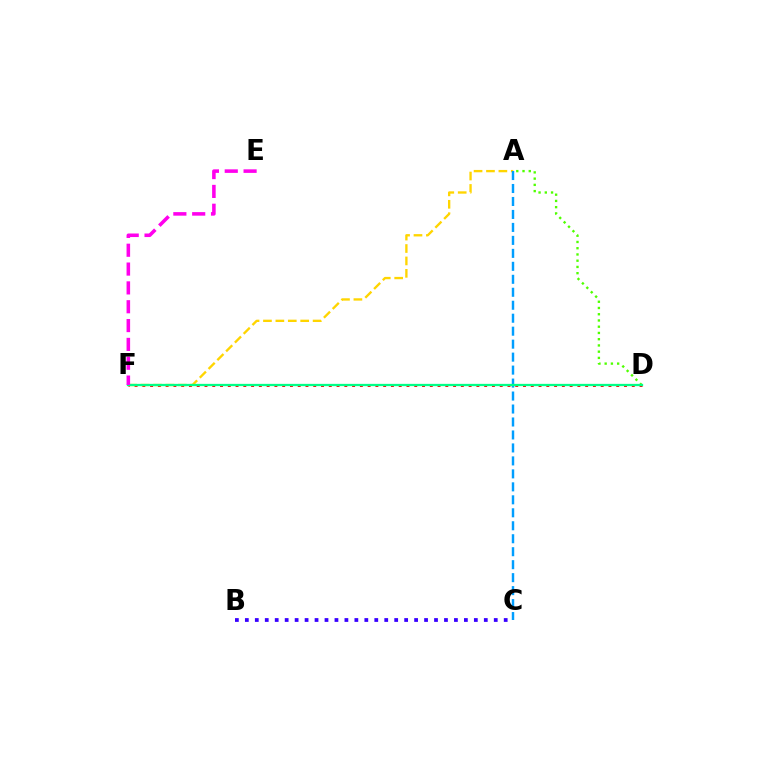{('D', 'F'): [{'color': '#ff0000', 'line_style': 'dotted', 'thickness': 2.11}, {'color': '#00ff86', 'line_style': 'solid', 'thickness': 1.64}], ('B', 'C'): [{'color': '#3700ff', 'line_style': 'dotted', 'thickness': 2.71}], ('A', 'F'): [{'color': '#ffd500', 'line_style': 'dashed', 'thickness': 1.69}], ('A', 'D'): [{'color': '#4fff00', 'line_style': 'dotted', 'thickness': 1.7}], ('A', 'C'): [{'color': '#009eff', 'line_style': 'dashed', 'thickness': 1.76}], ('E', 'F'): [{'color': '#ff00ed', 'line_style': 'dashed', 'thickness': 2.56}]}